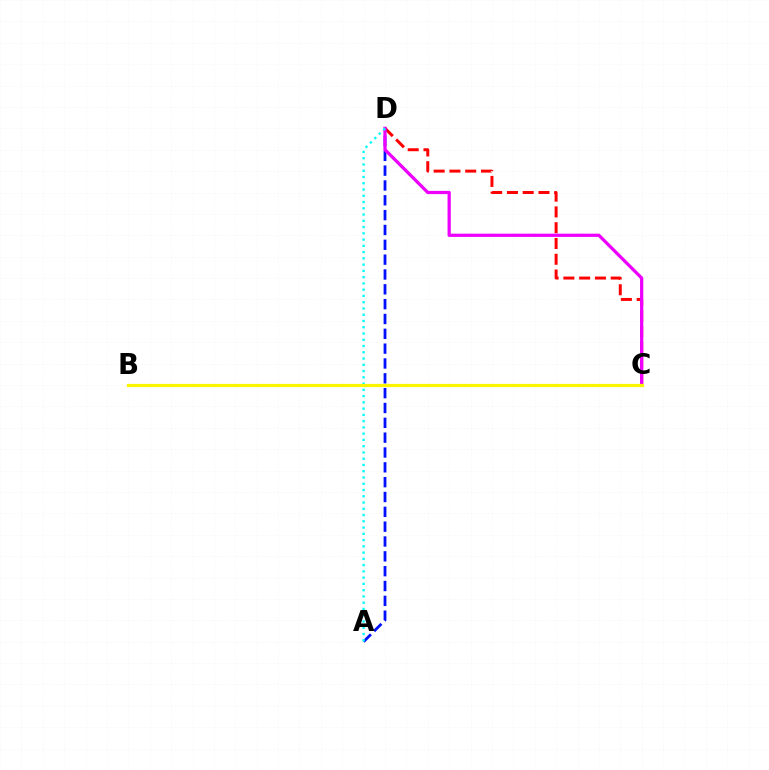{('C', 'D'): [{'color': '#ff0000', 'line_style': 'dashed', 'thickness': 2.14}, {'color': '#ee00ff', 'line_style': 'solid', 'thickness': 2.34}], ('A', 'D'): [{'color': '#0010ff', 'line_style': 'dashed', 'thickness': 2.02}, {'color': '#00fff6', 'line_style': 'dotted', 'thickness': 1.7}], ('B', 'C'): [{'color': '#08ff00', 'line_style': 'dashed', 'thickness': 1.82}, {'color': '#fcf500', 'line_style': 'solid', 'thickness': 2.33}]}